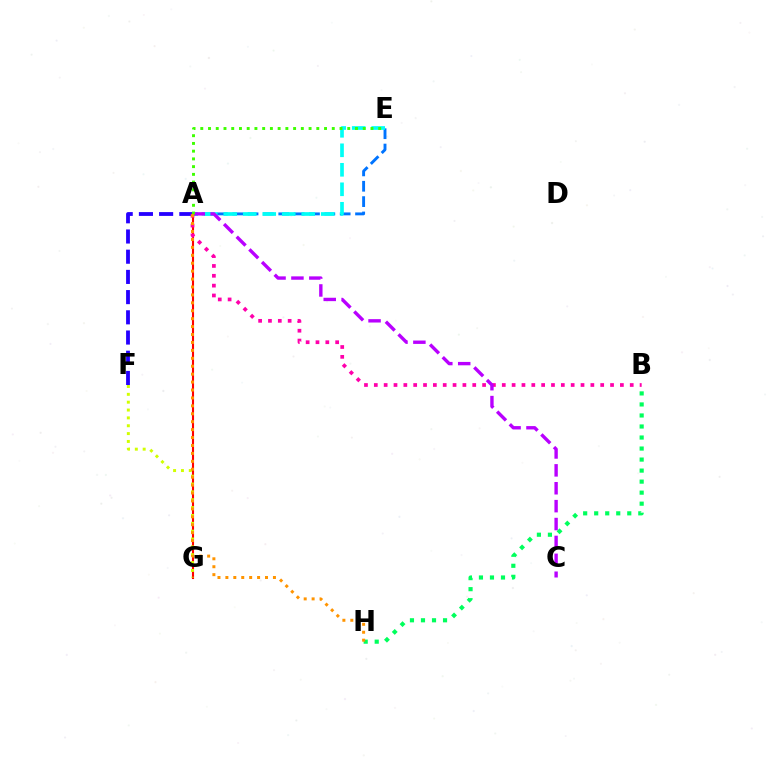{('A', 'G'): [{'color': '#ff0000', 'line_style': 'solid', 'thickness': 1.51}], ('A', 'E'): [{'color': '#0074ff', 'line_style': 'dashed', 'thickness': 2.09}, {'color': '#00fff6', 'line_style': 'dashed', 'thickness': 2.65}, {'color': '#3dff00', 'line_style': 'dotted', 'thickness': 2.1}], ('A', 'F'): [{'color': '#2500ff', 'line_style': 'dashed', 'thickness': 2.75}], ('F', 'G'): [{'color': '#d1ff00', 'line_style': 'dotted', 'thickness': 2.13}], ('A', 'B'): [{'color': '#ff00ac', 'line_style': 'dotted', 'thickness': 2.67}], ('B', 'H'): [{'color': '#00ff5c', 'line_style': 'dotted', 'thickness': 3.0}], ('A', 'C'): [{'color': '#b900ff', 'line_style': 'dashed', 'thickness': 2.43}], ('A', 'H'): [{'color': '#ff9400', 'line_style': 'dotted', 'thickness': 2.15}]}